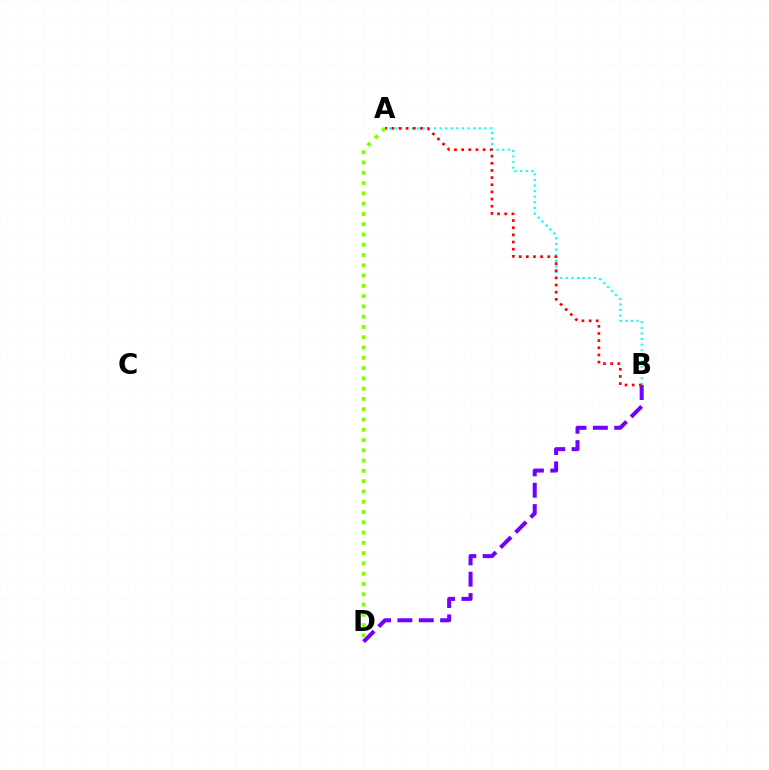{('B', 'D'): [{'color': '#7200ff', 'line_style': 'dashed', 'thickness': 2.9}], ('A', 'B'): [{'color': '#00fff6', 'line_style': 'dotted', 'thickness': 1.52}, {'color': '#ff0000', 'line_style': 'dotted', 'thickness': 1.94}], ('A', 'D'): [{'color': '#84ff00', 'line_style': 'dotted', 'thickness': 2.79}]}